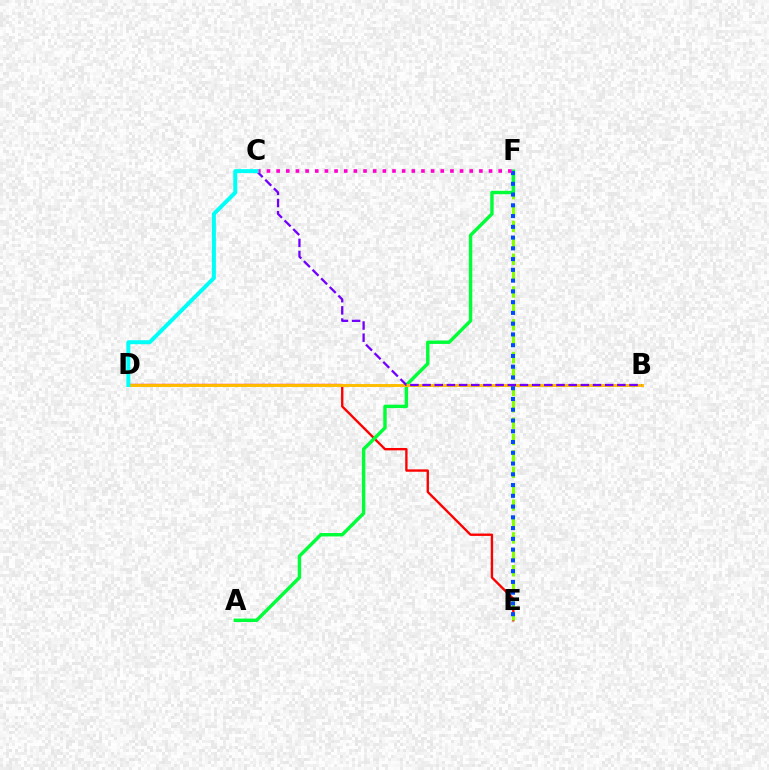{('D', 'E'): [{'color': '#ff0000', 'line_style': 'solid', 'thickness': 1.7}], ('E', 'F'): [{'color': '#84ff00', 'line_style': 'dashed', 'thickness': 2.23}, {'color': '#004bff', 'line_style': 'dotted', 'thickness': 2.92}], ('A', 'F'): [{'color': '#00ff39', 'line_style': 'solid', 'thickness': 2.46}], ('B', 'D'): [{'color': '#ffbd00', 'line_style': 'solid', 'thickness': 2.11}], ('B', 'C'): [{'color': '#7200ff', 'line_style': 'dashed', 'thickness': 1.65}], ('C', 'F'): [{'color': '#ff00cf', 'line_style': 'dotted', 'thickness': 2.62}], ('C', 'D'): [{'color': '#00fff6', 'line_style': 'solid', 'thickness': 2.87}]}